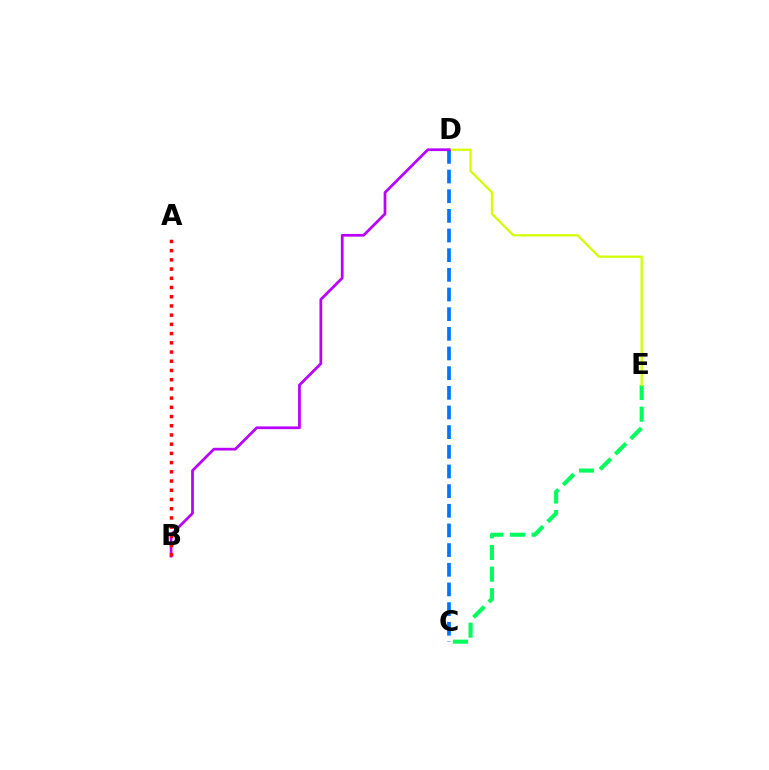{('C', 'E'): [{'color': '#00ff5c', 'line_style': 'dashed', 'thickness': 2.94}], ('D', 'E'): [{'color': '#d1ff00', 'line_style': 'solid', 'thickness': 1.64}], ('C', 'D'): [{'color': '#0074ff', 'line_style': 'dashed', 'thickness': 2.67}], ('B', 'D'): [{'color': '#b900ff', 'line_style': 'solid', 'thickness': 1.98}], ('A', 'B'): [{'color': '#ff0000', 'line_style': 'dotted', 'thickness': 2.5}]}